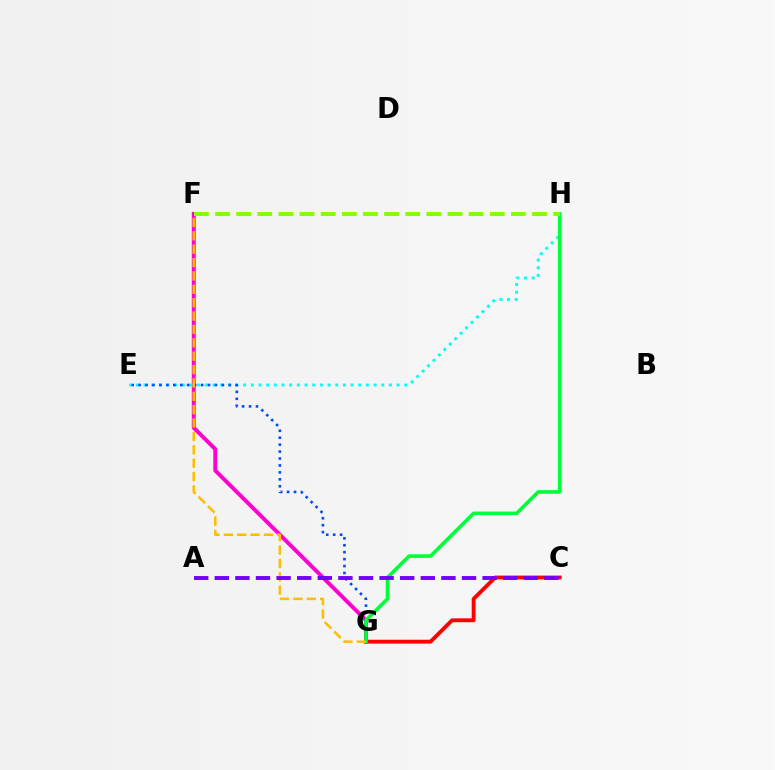{('F', 'G'): [{'color': '#ff00cf', 'line_style': 'solid', 'thickness': 2.82}, {'color': '#ffbd00', 'line_style': 'dashed', 'thickness': 1.82}], ('C', 'G'): [{'color': '#ff0000', 'line_style': 'solid', 'thickness': 2.76}], ('E', 'H'): [{'color': '#00fff6', 'line_style': 'dotted', 'thickness': 2.08}], ('E', 'G'): [{'color': '#004bff', 'line_style': 'dotted', 'thickness': 1.88}], ('G', 'H'): [{'color': '#00ff39', 'line_style': 'solid', 'thickness': 2.57}], ('F', 'H'): [{'color': '#84ff00', 'line_style': 'dashed', 'thickness': 2.87}], ('A', 'C'): [{'color': '#7200ff', 'line_style': 'dashed', 'thickness': 2.8}]}